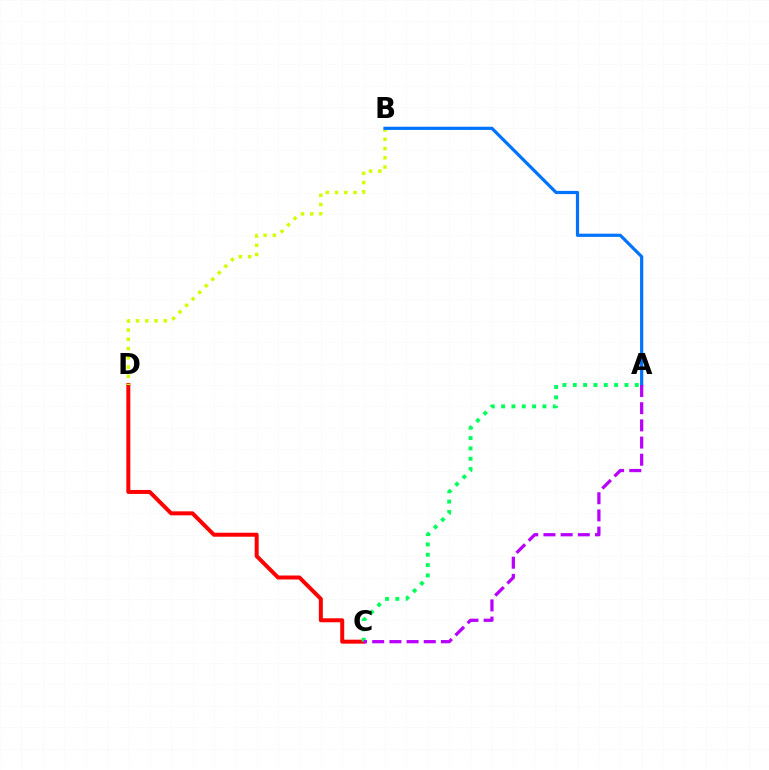{('C', 'D'): [{'color': '#ff0000', 'line_style': 'solid', 'thickness': 2.87}], ('A', 'C'): [{'color': '#00ff5c', 'line_style': 'dotted', 'thickness': 2.81}, {'color': '#b900ff', 'line_style': 'dashed', 'thickness': 2.33}], ('B', 'D'): [{'color': '#d1ff00', 'line_style': 'dotted', 'thickness': 2.51}], ('A', 'B'): [{'color': '#0074ff', 'line_style': 'solid', 'thickness': 2.3}]}